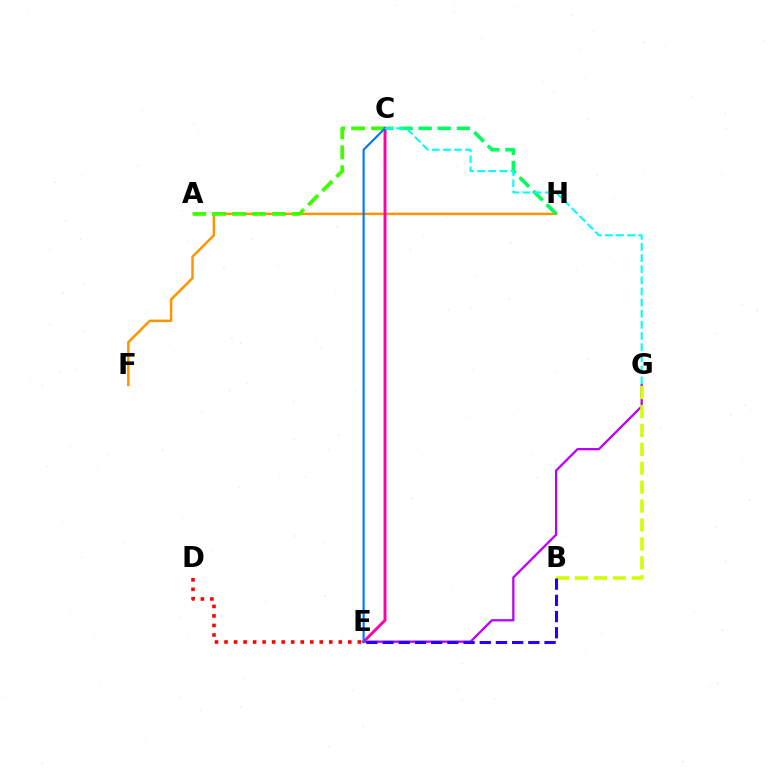{('F', 'H'): [{'color': '#ff9400', 'line_style': 'solid', 'thickness': 1.79}], ('C', 'H'): [{'color': '#00ff5c', 'line_style': 'dashed', 'thickness': 2.6}], ('D', 'E'): [{'color': '#ff0000', 'line_style': 'dotted', 'thickness': 2.59}], ('E', 'G'): [{'color': '#b900ff', 'line_style': 'solid', 'thickness': 1.64}], ('B', 'G'): [{'color': '#d1ff00', 'line_style': 'dashed', 'thickness': 2.57}], ('A', 'C'): [{'color': '#3dff00', 'line_style': 'dashed', 'thickness': 2.71}], ('B', 'E'): [{'color': '#2500ff', 'line_style': 'dashed', 'thickness': 2.2}], ('C', 'E'): [{'color': '#ff00ac', 'line_style': 'solid', 'thickness': 2.1}, {'color': '#0074ff', 'line_style': 'solid', 'thickness': 1.53}], ('C', 'G'): [{'color': '#00fff6', 'line_style': 'dashed', 'thickness': 1.51}]}